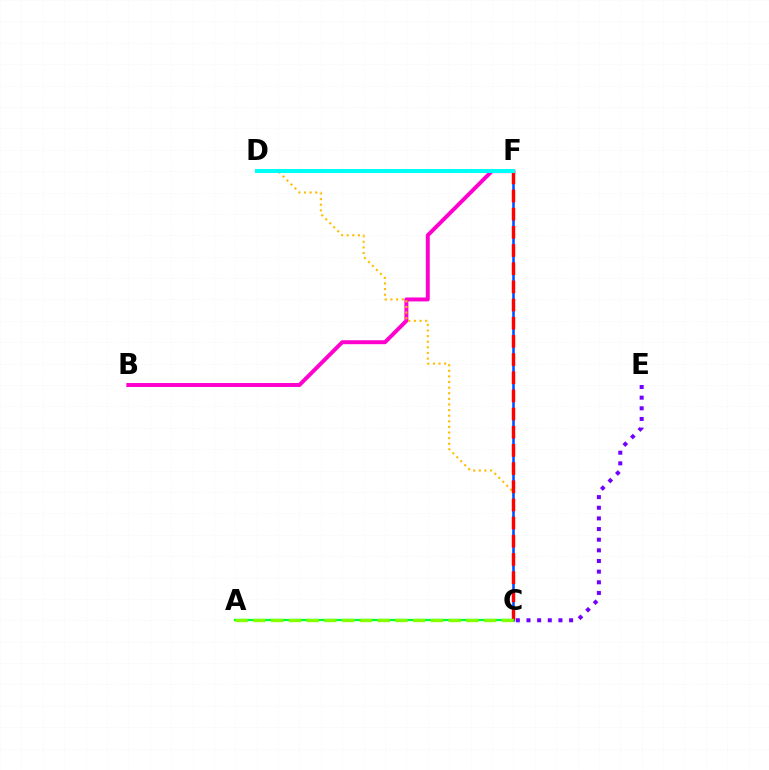{('B', 'F'): [{'color': '#ff00cf', 'line_style': 'solid', 'thickness': 2.84}], ('C', 'D'): [{'color': '#ffbd00', 'line_style': 'dotted', 'thickness': 1.52}], ('C', 'F'): [{'color': '#004bff', 'line_style': 'solid', 'thickness': 1.84}, {'color': '#ff0000', 'line_style': 'dashed', 'thickness': 2.47}], ('A', 'C'): [{'color': '#00ff39', 'line_style': 'solid', 'thickness': 1.65}, {'color': '#84ff00', 'line_style': 'dashed', 'thickness': 2.41}], ('D', 'F'): [{'color': '#00fff6', 'line_style': 'solid', 'thickness': 2.9}], ('C', 'E'): [{'color': '#7200ff', 'line_style': 'dotted', 'thickness': 2.89}]}